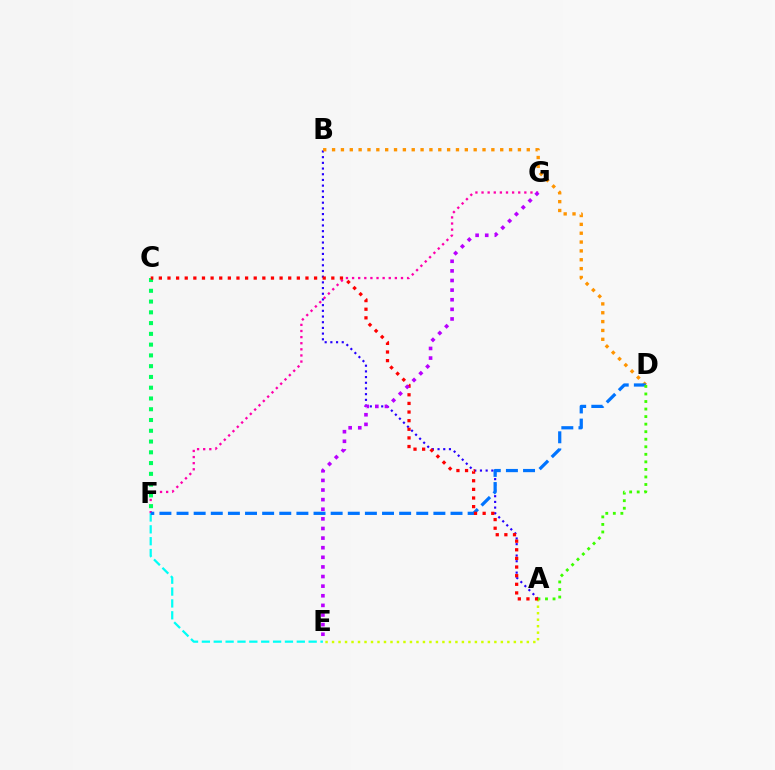{('A', 'B'): [{'color': '#2500ff', 'line_style': 'dotted', 'thickness': 1.55}], ('F', 'G'): [{'color': '#ff00ac', 'line_style': 'dotted', 'thickness': 1.66}], ('A', 'E'): [{'color': '#d1ff00', 'line_style': 'dotted', 'thickness': 1.76}], ('E', 'F'): [{'color': '#00fff6', 'line_style': 'dashed', 'thickness': 1.61}], ('C', 'F'): [{'color': '#00ff5c', 'line_style': 'dotted', 'thickness': 2.93}], ('B', 'D'): [{'color': '#ff9400', 'line_style': 'dotted', 'thickness': 2.4}], ('D', 'F'): [{'color': '#0074ff', 'line_style': 'dashed', 'thickness': 2.33}], ('A', 'C'): [{'color': '#ff0000', 'line_style': 'dotted', 'thickness': 2.34}], ('E', 'G'): [{'color': '#b900ff', 'line_style': 'dotted', 'thickness': 2.61}], ('A', 'D'): [{'color': '#3dff00', 'line_style': 'dotted', 'thickness': 2.05}]}